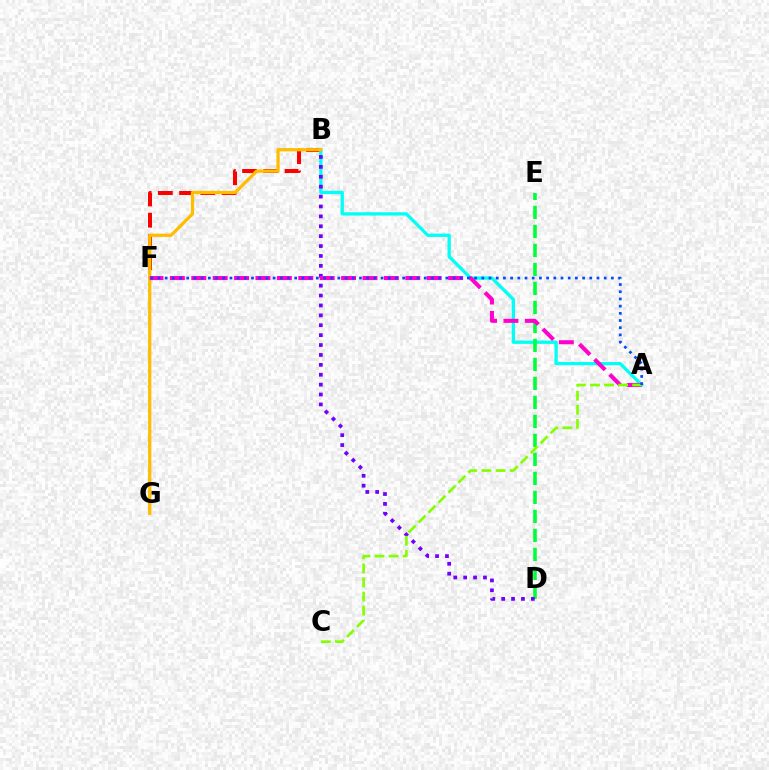{('B', 'F'): [{'color': '#ff0000', 'line_style': 'dashed', 'thickness': 2.89}], ('A', 'B'): [{'color': '#00fff6', 'line_style': 'solid', 'thickness': 2.37}], ('D', 'E'): [{'color': '#00ff39', 'line_style': 'dashed', 'thickness': 2.58}], ('B', 'G'): [{'color': '#ffbd00', 'line_style': 'solid', 'thickness': 2.34}], ('B', 'D'): [{'color': '#7200ff', 'line_style': 'dotted', 'thickness': 2.69}], ('A', 'F'): [{'color': '#ff00cf', 'line_style': 'dashed', 'thickness': 2.91}, {'color': '#004bff', 'line_style': 'dotted', 'thickness': 1.96}], ('A', 'C'): [{'color': '#84ff00', 'line_style': 'dashed', 'thickness': 1.91}]}